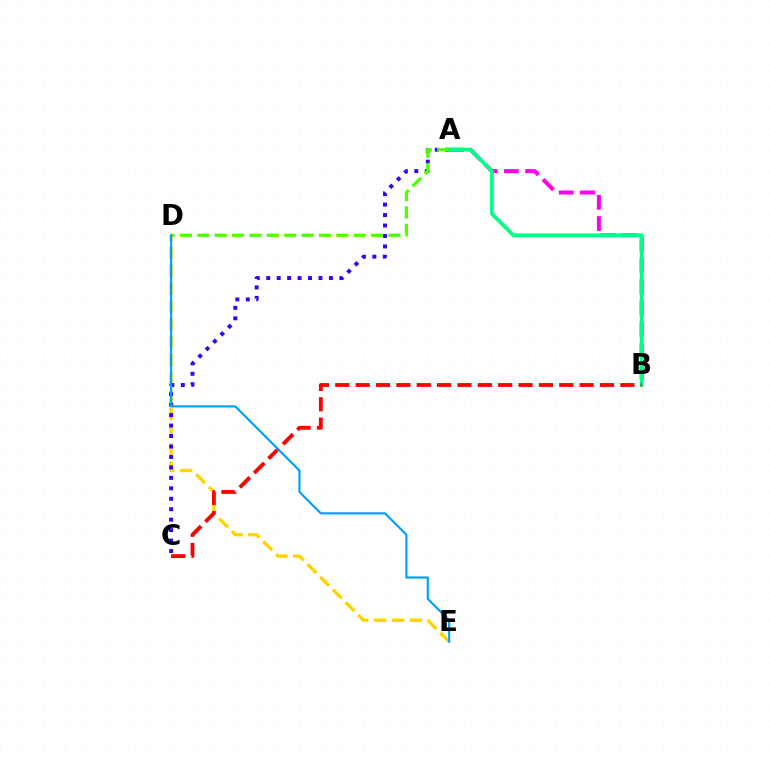{('D', 'E'): [{'color': '#ffd500', 'line_style': 'dashed', 'thickness': 2.43}, {'color': '#009eff', 'line_style': 'solid', 'thickness': 1.54}], ('A', 'B'): [{'color': '#ff00ed', 'line_style': 'dashed', 'thickness': 2.88}, {'color': '#00ff86', 'line_style': 'solid', 'thickness': 2.7}], ('A', 'C'): [{'color': '#3700ff', 'line_style': 'dotted', 'thickness': 2.84}], ('A', 'D'): [{'color': '#4fff00', 'line_style': 'dashed', 'thickness': 2.36}], ('B', 'C'): [{'color': '#ff0000', 'line_style': 'dashed', 'thickness': 2.77}]}